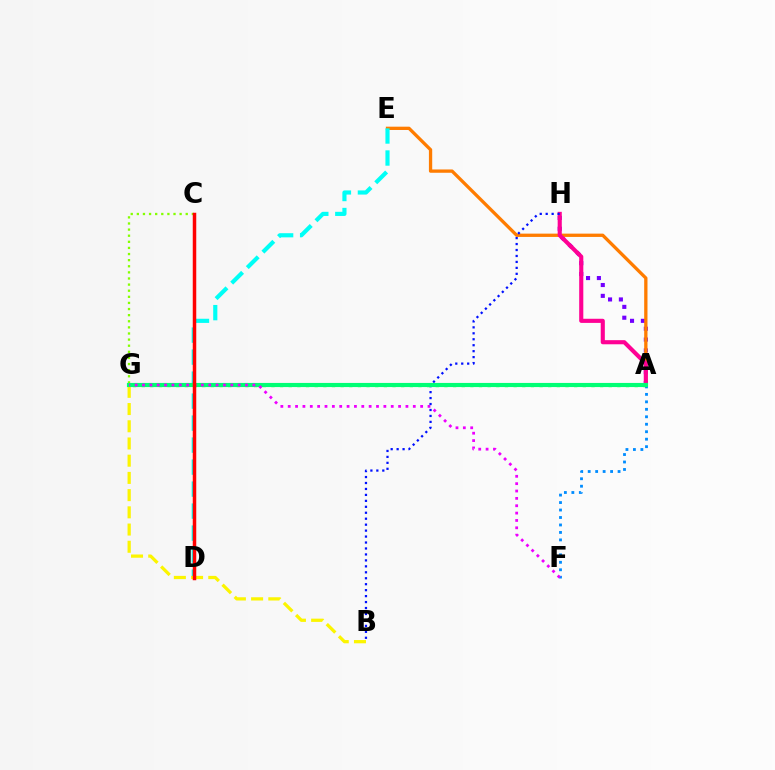{('A', 'H'): [{'color': '#7200ff', 'line_style': 'dotted', 'thickness': 2.95}, {'color': '#ff0094', 'line_style': 'solid', 'thickness': 2.97}], ('A', 'E'): [{'color': '#ff7c00', 'line_style': 'solid', 'thickness': 2.38}], ('D', 'E'): [{'color': '#00fff6', 'line_style': 'dashed', 'thickness': 2.99}], ('A', 'F'): [{'color': '#008cff', 'line_style': 'dotted', 'thickness': 2.03}], ('B', 'H'): [{'color': '#0010ff', 'line_style': 'dotted', 'thickness': 1.62}], ('B', 'G'): [{'color': '#fcf500', 'line_style': 'dashed', 'thickness': 2.34}], ('C', 'G'): [{'color': '#84ff00', 'line_style': 'dotted', 'thickness': 1.66}], ('A', 'G'): [{'color': '#08ff00', 'line_style': 'dotted', 'thickness': 2.35}, {'color': '#00ff74', 'line_style': 'solid', 'thickness': 2.98}], ('F', 'G'): [{'color': '#ee00ff', 'line_style': 'dotted', 'thickness': 2.0}], ('C', 'D'): [{'color': '#ff0000', 'line_style': 'solid', 'thickness': 2.51}]}